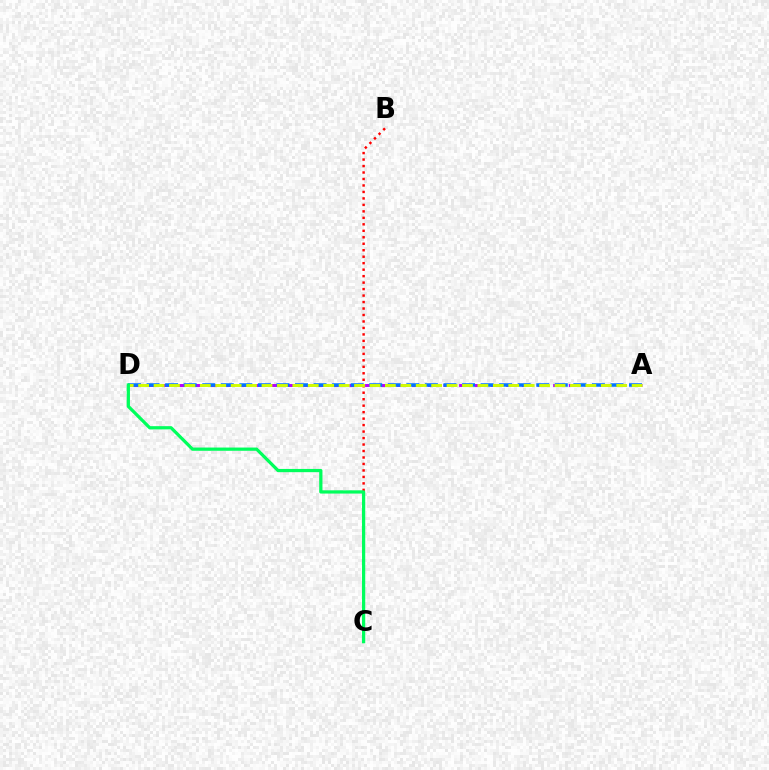{('A', 'D'): [{'color': '#b900ff', 'line_style': 'dashed', 'thickness': 2.13}, {'color': '#0074ff', 'line_style': 'dashed', 'thickness': 2.52}, {'color': '#d1ff00', 'line_style': 'dashed', 'thickness': 2.1}], ('B', 'C'): [{'color': '#ff0000', 'line_style': 'dotted', 'thickness': 1.76}], ('C', 'D'): [{'color': '#00ff5c', 'line_style': 'solid', 'thickness': 2.33}]}